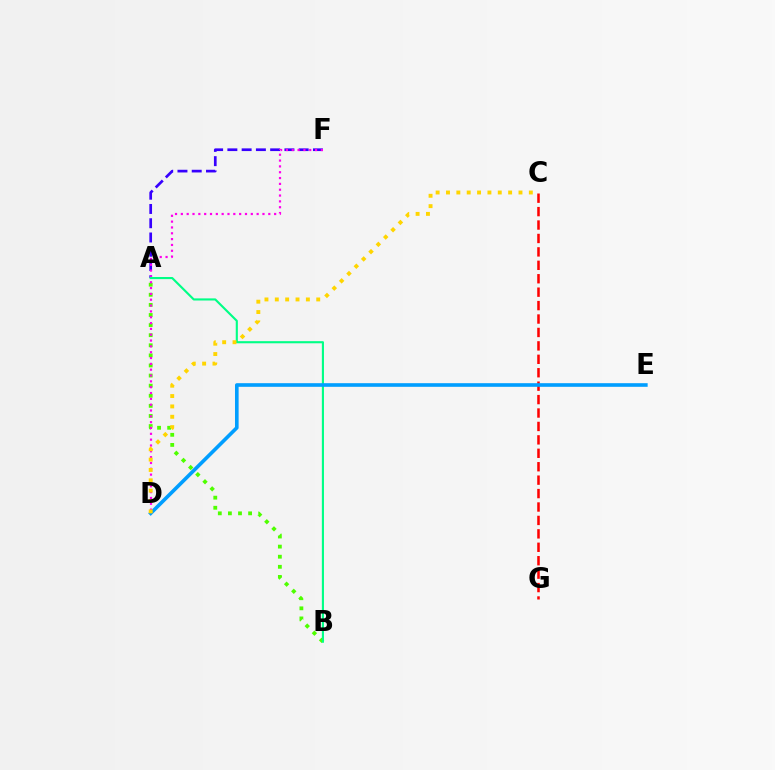{('C', 'G'): [{'color': '#ff0000', 'line_style': 'dashed', 'thickness': 1.82}], ('A', 'F'): [{'color': '#3700ff', 'line_style': 'dashed', 'thickness': 1.94}], ('A', 'B'): [{'color': '#4fff00', 'line_style': 'dotted', 'thickness': 2.74}, {'color': '#00ff86', 'line_style': 'solid', 'thickness': 1.53}], ('D', 'F'): [{'color': '#ff00ed', 'line_style': 'dotted', 'thickness': 1.58}], ('D', 'E'): [{'color': '#009eff', 'line_style': 'solid', 'thickness': 2.61}], ('C', 'D'): [{'color': '#ffd500', 'line_style': 'dotted', 'thickness': 2.81}]}